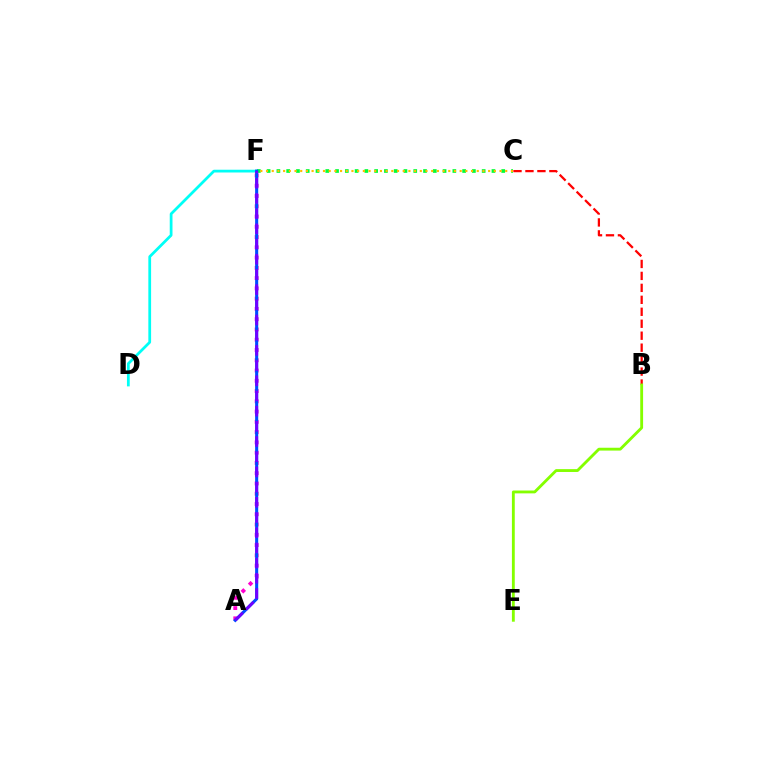{('B', 'C'): [{'color': '#ff0000', 'line_style': 'dashed', 'thickness': 1.62}], ('C', 'F'): [{'color': '#00ff39', 'line_style': 'dotted', 'thickness': 2.66}, {'color': '#ffbd00', 'line_style': 'dotted', 'thickness': 1.55}], ('D', 'F'): [{'color': '#00fff6', 'line_style': 'solid', 'thickness': 1.99}], ('A', 'F'): [{'color': '#ff00cf', 'line_style': 'dotted', 'thickness': 2.79}, {'color': '#004bff', 'line_style': 'solid', 'thickness': 2.21}, {'color': '#7200ff', 'line_style': 'dashed', 'thickness': 2.06}], ('B', 'E'): [{'color': '#84ff00', 'line_style': 'solid', 'thickness': 2.05}]}